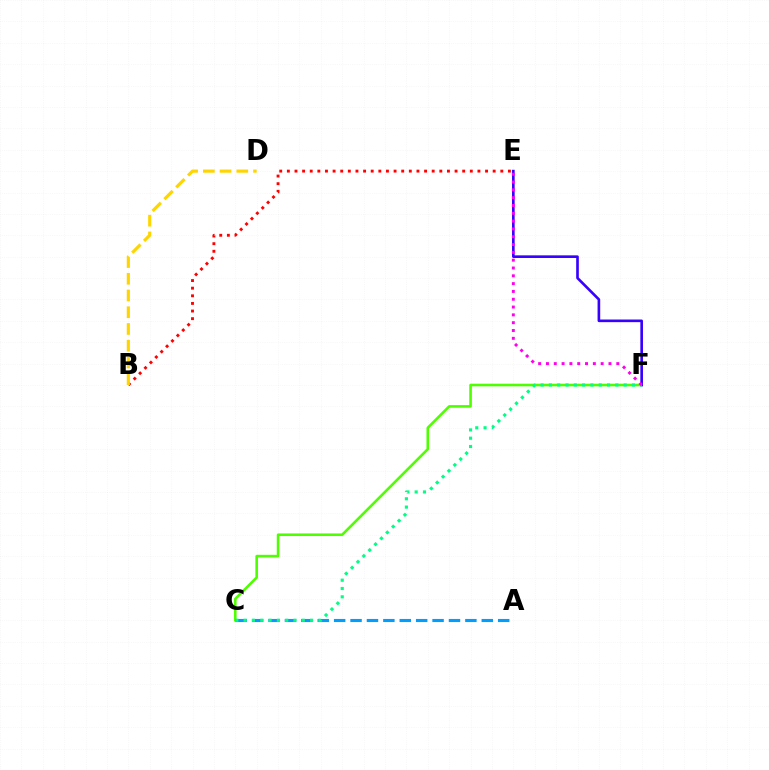{('C', 'F'): [{'color': '#4fff00', 'line_style': 'solid', 'thickness': 1.87}, {'color': '#00ff86', 'line_style': 'dotted', 'thickness': 2.26}], ('B', 'E'): [{'color': '#ff0000', 'line_style': 'dotted', 'thickness': 2.07}], ('A', 'C'): [{'color': '#009eff', 'line_style': 'dashed', 'thickness': 2.23}], ('E', 'F'): [{'color': '#3700ff', 'line_style': 'solid', 'thickness': 1.9}, {'color': '#ff00ed', 'line_style': 'dotted', 'thickness': 2.12}], ('B', 'D'): [{'color': '#ffd500', 'line_style': 'dashed', 'thickness': 2.27}]}